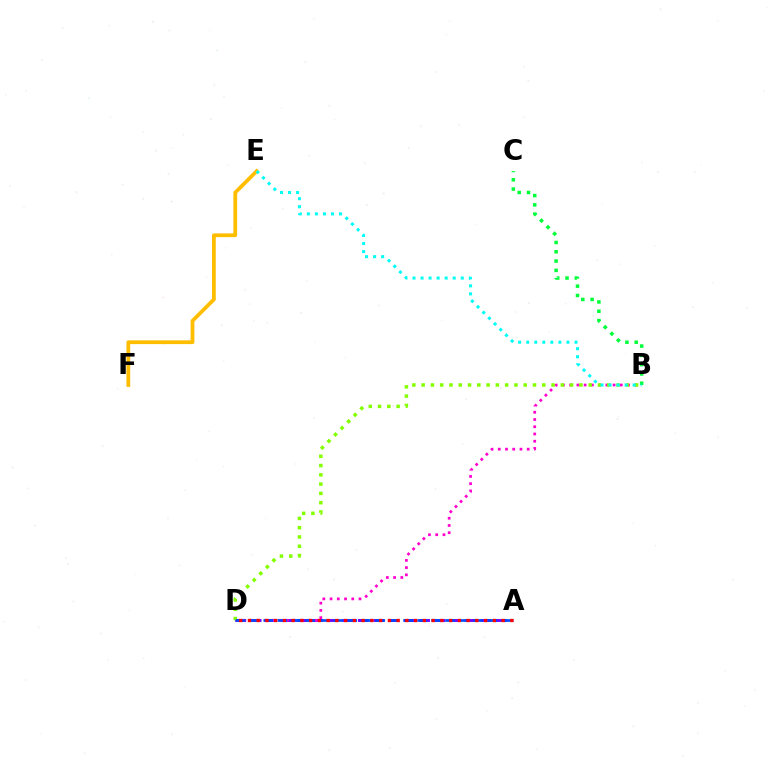{('B', 'C'): [{'color': '#00ff39', 'line_style': 'dotted', 'thickness': 2.53}], ('A', 'D'): [{'color': '#7200ff', 'line_style': 'dashed', 'thickness': 2.08}, {'color': '#004bff', 'line_style': 'dashed', 'thickness': 1.9}, {'color': '#ff0000', 'line_style': 'dotted', 'thickness': 2.38}], ('E', 'F'): [{'color': '#ffbd00', 'line_style': 'solid', 'thickness': 2.71}], ('B', 'D'): [{'color': '#ff00cf', 'line_style': 'dotted', 'thickness': 1.97}, {'color': '#84ff00', 'line_style': 'dotted', 'thickness': 2.52}], ('B', 'E'): [{'color': '#00fff6', 'line_style': 'dotted', 'thickness': 2.19}]}